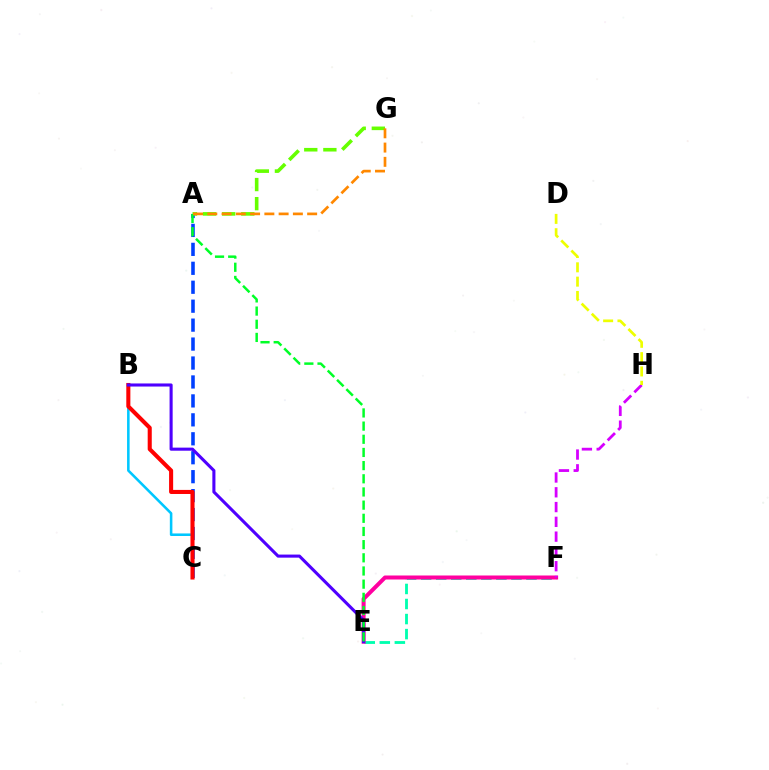{('B', 'C'): [{'color': '#00c7ff', 'line_style': 'solid', 'thickness': 1.84}, {'color': '#ff0000', 'line_style': 'solid', 'thickness': 2.93}], ('A', 'C'): [{'color': '#003fff', 'line_style': 'dashed', 'thickness': 2.57}], ('E', 'F'): [{'color': '#00ffaf', 'line_style': 'dashed', 'thickness': 2.04}, {'color': '#ff00a0', 'line_style': 'solid', 'thickness': 2.89}], ('F', 'H'): [{'color': '#d600ff', 'line_style': 'dashed', 'thickness': 2.01}], ('A', 'G'): [{'color': '#66ff00', 'line_style': 'dashed', 'thickness': 2.6}, {'color': '#ff8800', 'line_style': 'dashed', 'thickness': 1.94}], ('B', 'E'): [{'color': '#4f00ff', 'line_style': 'solid', 'thickness': 2.22}], ('A', 'E'): [{'color': '#00ff27', 'line_style': 'dashed', 'thickness': 1.79}], ('D', 'H'): [{'color': '#eeff00', 'line_style': 'dashed', 'thickness': 1.95}]}